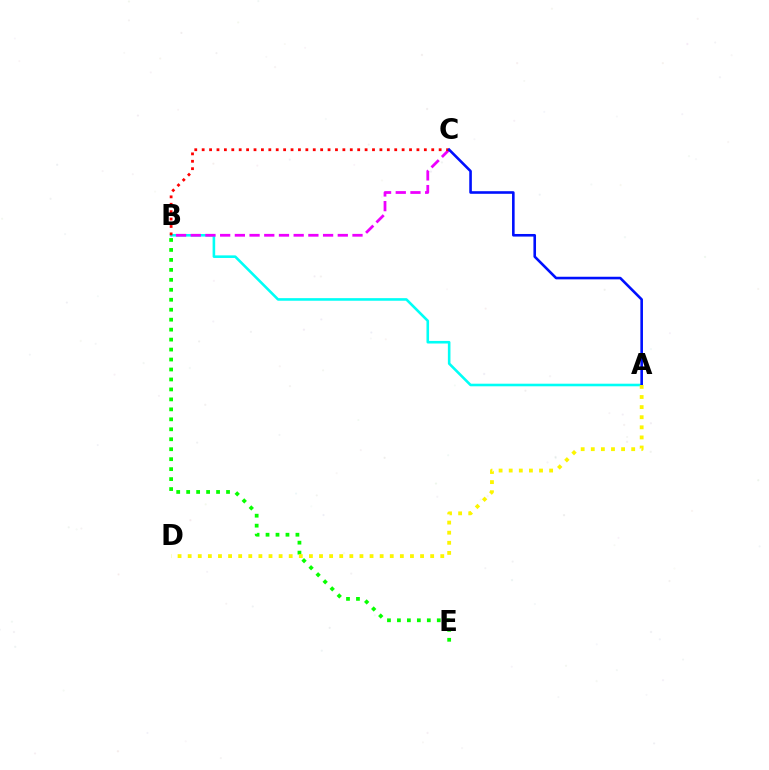{('A', 'B'): [{'color': '#00fff6', 'line_style': 'solid', 'thickness': 1.87}], ('B', 'C'): [{'color': '#ee00ff', 'line_style': 'dashed', 'thickness': 2.0}, {'color': '#ff0000', 'line_style': 'dotted', 'thickness': 2.01}], ('B', 'E'): [{'color': '#08ff00', 'line_style': 'dotted', 'thickness': 2.71}], ('A', 'C'): [{'color': '#0010ff', 'line_style': 'solid', 'thickness': 1.87}], ('A', 'D'): [{'color': '#fcf500', 'line_style': 'dotted', 'thickness': 2.75}]}